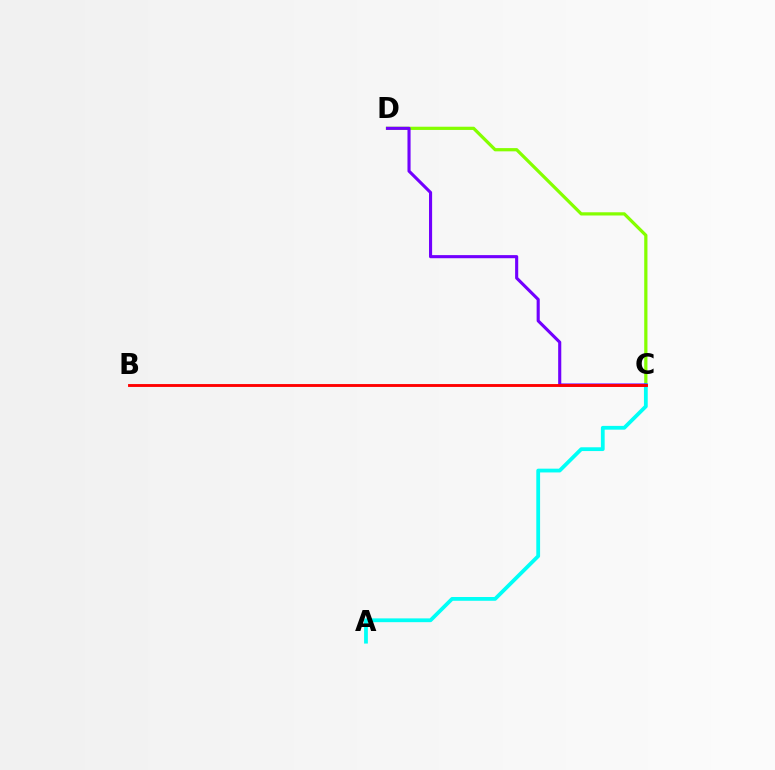{('C', 'D'): [{'color': '#84ff00', 'line_style': 'solid', 'thickness': 2.32}, {'color': '#7200ff', 'line_style': 'solid', 'thickness': 2.24}], ('A', 'C'): [{'color': '#00fff6', 'line_style': 'solid', 'thickness': 2.72}], ('B', 'C'): [{'color': '#ff0000', 'line_style': 'solid', 'thickness': 2.07}]}